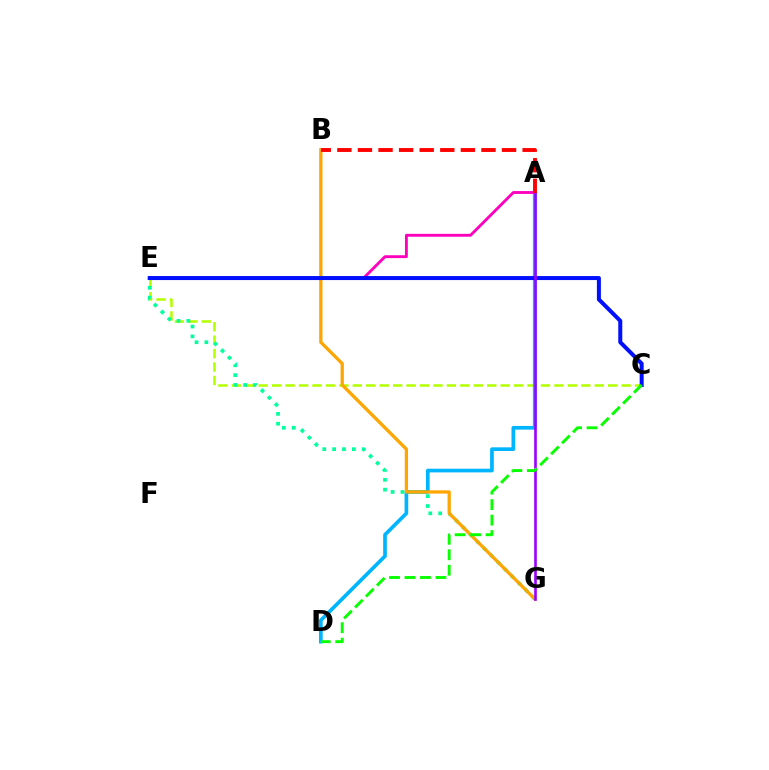{('C', 'E'): [{'color': '#b3ff00', 'line_style': 'dashed', 'thickness': 1.83}, {'color': '#0010ff', 'line_style': 'solid', 'thickness': 2.89}], ('A', 'D'): [{'color': '#00b5ff', 'line_style': 'solid', 'thickness': 2.65}], ('E', 'G'): [{'color': '#00ff9d', 'line_style': 'dotted', 'thickness': 2.68}], ('A', 'E'): [{'color': '#ff00bd', 'line_style': 'solid', 'thickness': 2.07}], ('B', 'G'): [{'color': '#ffa500', 'line_style': 'solid', 'thickness': 2.35}], ('A', 'G'): [{'color': '#9b00ff', 'line_style': 'solid', 'thickness': 1.9}], ('A', 'B'): [{'color': '#ff0000', 'line_style': 'dashed', 'thickness': 2.8}], ('C', 'D'): [{'color': '#08ff00', 'line_style': 'dashed', 'thickness': 2.1}]}